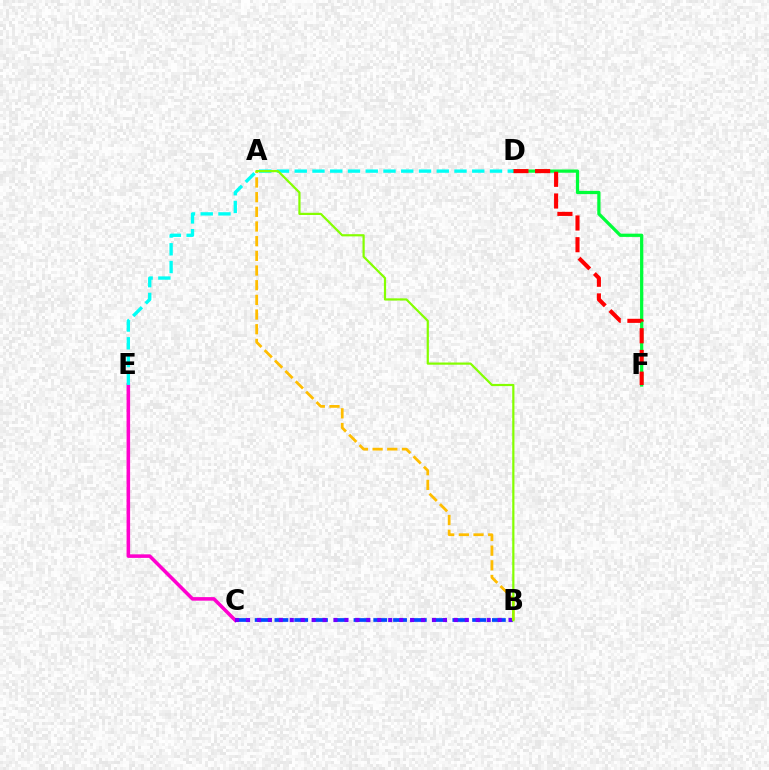{('D', 'F'): [{'color': '#00ff39', 'line_style': 'solid', 'thickness': 2.33}, {'color': '#ff0000', 'line_style': 'dashed', 'thickness': 2.95}], ('B', 'C'): [{'color': '#004bff', 'line_style': 'dashed', 'thickness': 2.69}, {'color': '#7200ff', 'line_style': 'dotted', 'thickness': 2.97}], ('C', 'E'): [{'color': '#ff00cf', 'line_style': 'solid', 'thickness': 2.55}], ('A', 'B'): [{'color': '#ffbd00', 'line_style': 'dashed', 'thickness': 1.99}, {'color': '#84ff00', 'line_style': 'solid', 'thickness': 1.59}], ('D', 'E'): [{'color': '#00fff6', 'line_style': 'dashed', 'thickness': 2.41}]}